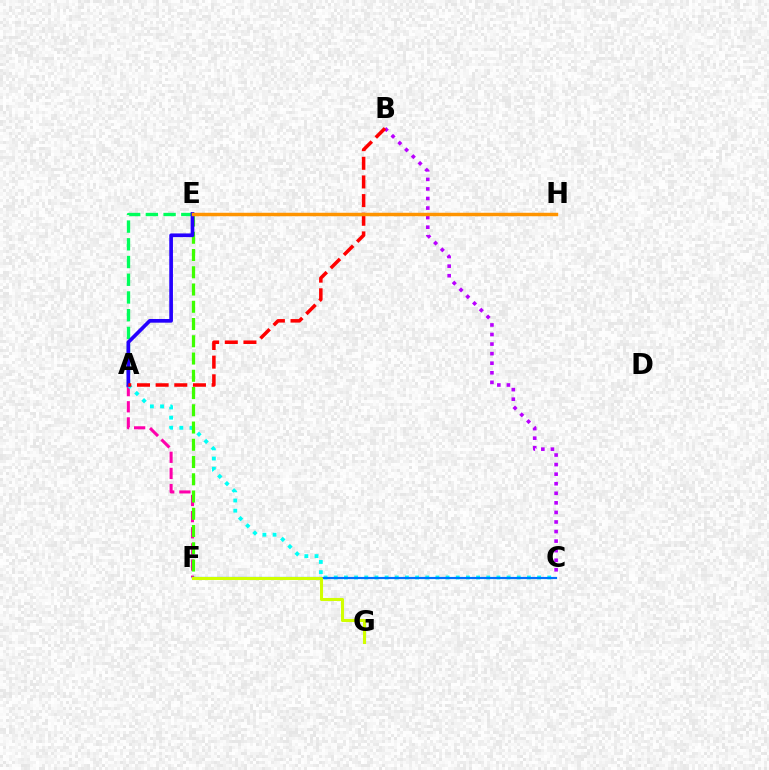{('A', 'F'): [{'color': '#ff00ac', 'line_style': 'dashed', 'thickness': 2.19}], ('A', 'C'): [{'color': '#00fff6', 'line_style': 'dotted', 'thickness': 2.76}], ('A', 'E'): [{'color': '#00ff5c', 'line_style': 'dashed', 'thickness': 2.41}, {'color': '#2500ff', 'line_style': 'solid', 'thickness': 2.65}], ('E', 'F'): [{'color': '#3dff00', 'line_style': 'dashed', 'thickness': 2.34}], ('B', 'C'): [{'color': '#b900ff', 'line_style': 'dotted', 'thickness': 2.6}], ('A', 'B'): [{'color': '#ff0000', 'line_style': 'dashed', 'thickness': 2.53}], ('E', 'H'): [{'color': '#ff9400', 'line_style': 'solid', 'thickness': 2.49}], ('C', 'F'): [{'color': '#0074ff', 'line_style': 'solid', 'thickness': 1.57}], ('F', 'G'): [{'color': '#d1ff00', 'line_style': 'solid', 'thickness': 2.21}]}